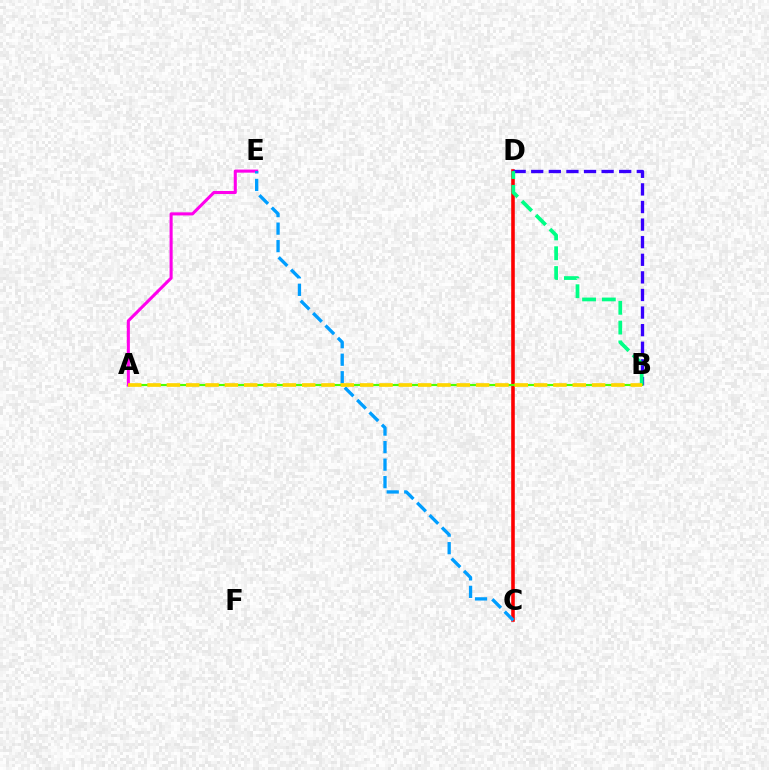{('C', 'D'): [{'color': '#ff0000', 'line_style': 'solid', 'thickness': 2.58}], ('B', 'D'): [{'color': '#3700ff', 'line_style': 'dashed', 'thickness': 2.39}, {'color': '#00ff86', 'line_style': 'dashed', 'thickness': 2.69}], ('A', 'B'): [{'color': '#4fff00', 'line_style': 'solid', 'thickness': 1.55}, {'color': '#ffd500', 'line_style': 'dashed', 'thickness': 2.63}], ('A', 'E'): [{'color': '#ff00ed', 'line_style': 'solid', 'thickness': 2.21}], ('C', 'E'): [{'color': '#009eff', 'line_style': 'dashed', 'thickness': 2.38}]}